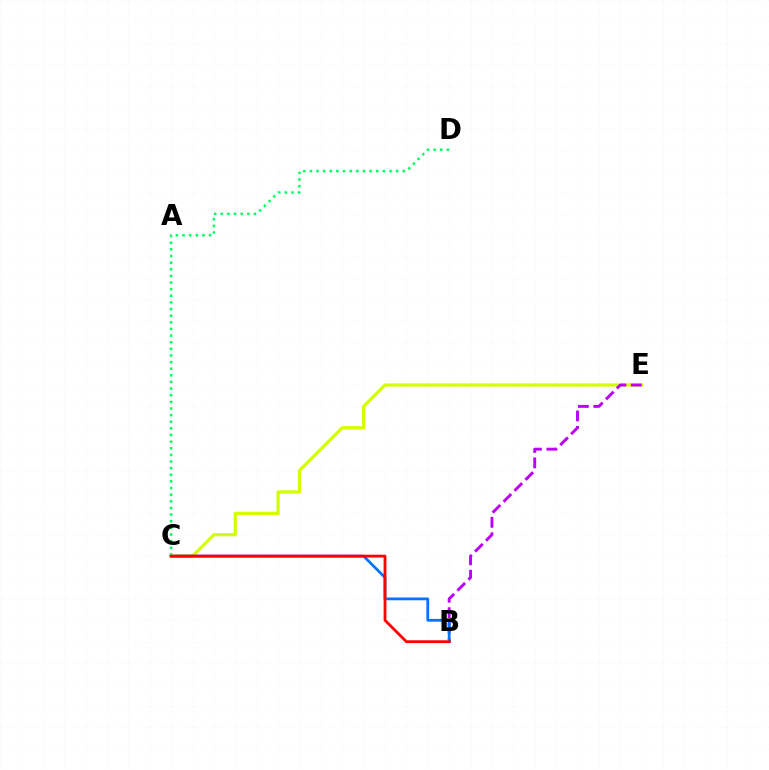{('C', 'E'): [{'color': '#d1ff00', 'line_style': 'solid', 'thickness': 2.31}], ('B', 'E'): [{'color': '#b900ff', 'line_style': 'dashed', 'thickness': 2.1}], ('B', 'C'): [{'color': '#0074ff', 'line_style': 'solid', 'thickness': 2.0}, {'color': '#ff0000', 'line_style': 'solid', 'thickness': 2.01}], ('C', 'D'): [{'color': '#00ff5c', 'line_style': 'dotted', 'thickness': 1.8}]}